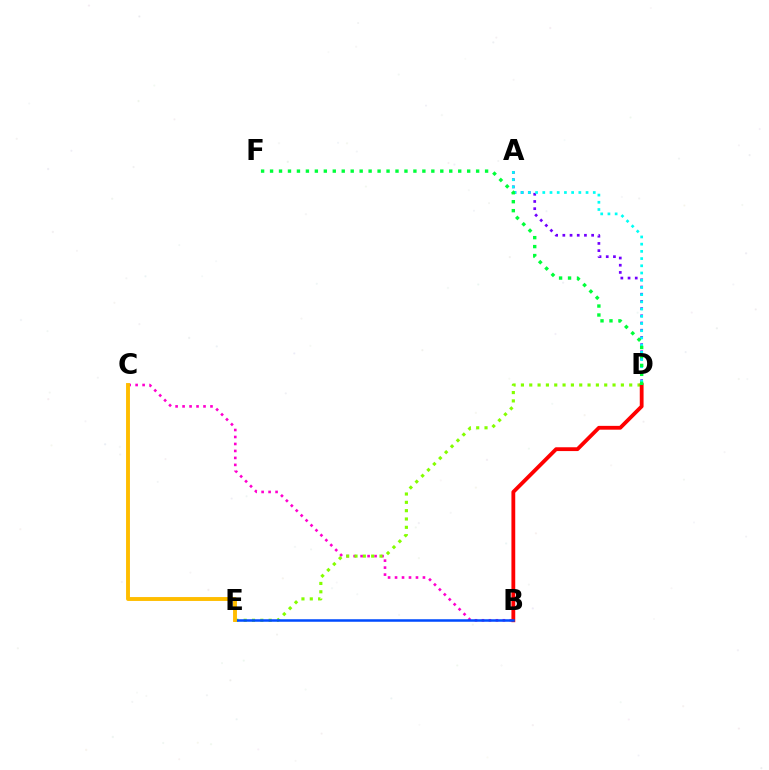{('B', 'C'): [{'color': '#ff00cf', 'line_style': 'dotted', 'thickness': 1.9}], ('A', 'D'): [{'color': '#7200ff', 'line_style': 'dotted', 'thickness': 1.96}, {'color': '#00fff6', 'line_style': 'dotted', 'thickness': 1.96}], ('D', 'E'): [{'color': '#84ff00', 'line_style': 'dotted', 'thickness': 2.26}], ('B', 'D'): [{'color': '#ff0000', 'line_style': 'solid', 'thickness': 2.74}], ('D', 'F'): [{'color': '#00ff39', 'line_style': 'dotted', 'thickness': 2.43}], ('B', 'E'): [{'color': '#004bff', 'line_style': 'solid', 'thickness': 1.81}], ('C', 'E'): [{'color': '#ffbd00', 'line_style': 'solid', 'thickness': 2.81}]}